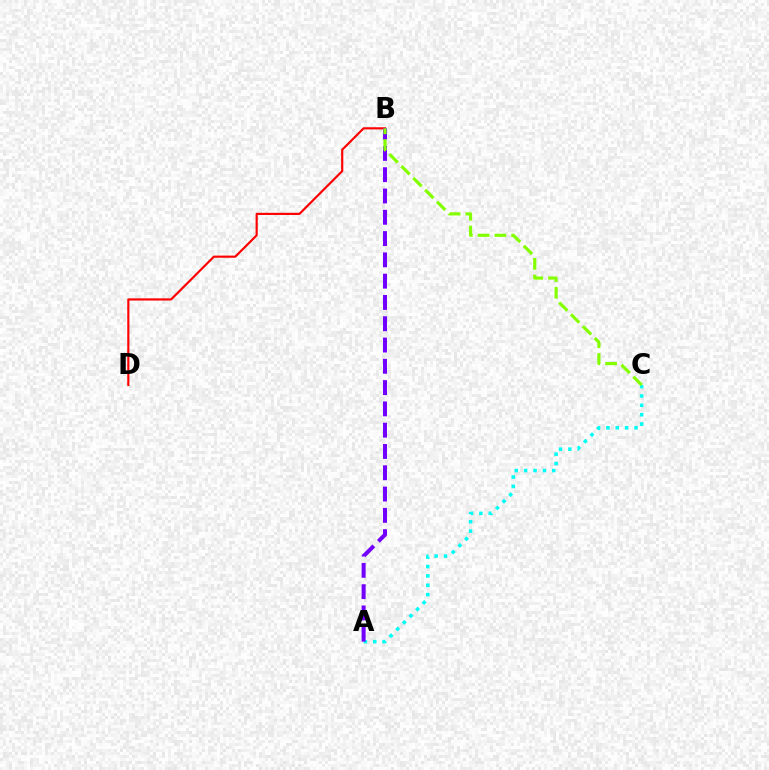{('A', 'C'): [{'color': '#00fff6', 'line_style': 'dotted', 'thickness': 2.55}], ('B', 'D'): [{'color': '#ff0000', 'line_style': 'solid', 'thickness': 1.56}], ('A', 'B'): [{'color': '#7200ff', 'line_style': 'dashed', 'thickness': 2.89}], ('B', 'C'): [{'color': '#84ff00', 'line_style': 'dashed', 'thickness': 2.28}]}